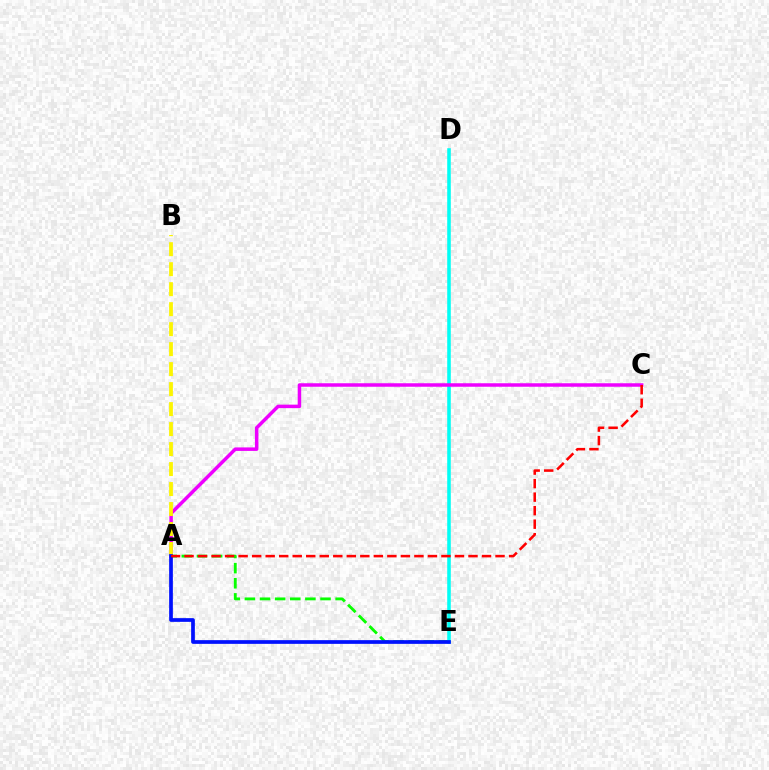{('A', 'E'): [{'color': '#08ff00', 'line_style': 'dashed', 'thickness': 2.05}, {'color': '#0010ff', 'line_style': 'solid', 'thickness': 2.67}], ('D', 'E'): [{'color': '#00fff6', 'line_style': 'solid', 'thickness': 2.57}], ('A', 'C'): [{'color': '#ee00ff', 'line_style': 'solid', 'thickness': 2.52}, {'color': '#ff0000', 'line_style': 'dashed', 'thickness': 1.84}], ('A', 'B'): [{'color': '#fcf500', 'line_style': 'dashed', 'thickness': 2.72}]}